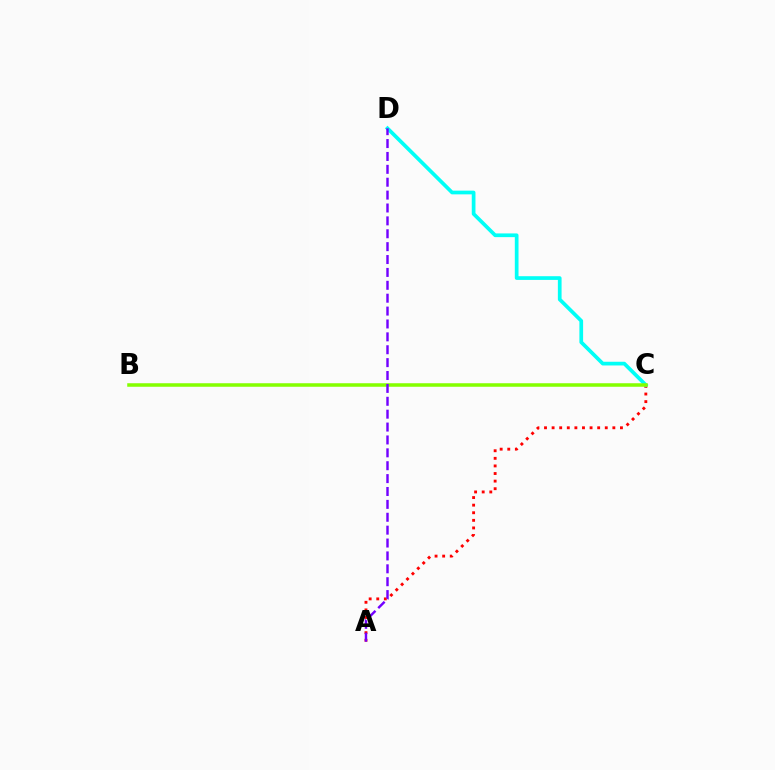{('A', 'C'): [{'color': '#ff0000', 'line_style': 'dotted', 'thickness': 2.06}], ('C', 'D'): [{'color': '#00fff6', 'line_style': 'solid', 'thickness': 2.67}], ('B', 'C'): [{'color': '#84ff00', 'line_style': 'solid', 'thickness': 2.54}], ('A', 'D'): [{'color': '#7200ff', 'line_style': 'dashed', 'thickness': 1.75}]}